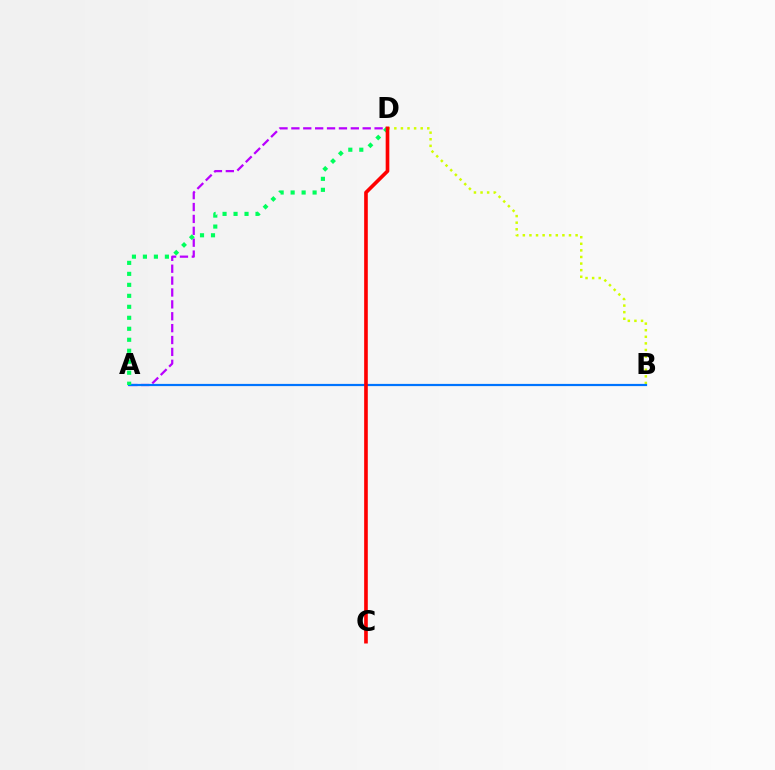{('A', 'D'): [{'color': '#b900ff', 'line_style': 'dashed', 'thickness': 1.61}, {'color': '#00ff5c', 'line_style': 'dotted', 'thickness': 2.98}], ('B', 'D'): [{'color': '#d1ff00', 'line_style': 'dotted', 'thickness': 1.79}], ('A', 'B'): [{'color': '#0074ff', 'line_style': 'solid', 'thickness': 1.59}], ('C', 'D'): [{'color': '#ff0000', 'line_style': 'solid', 'thickness': 2.62}]}